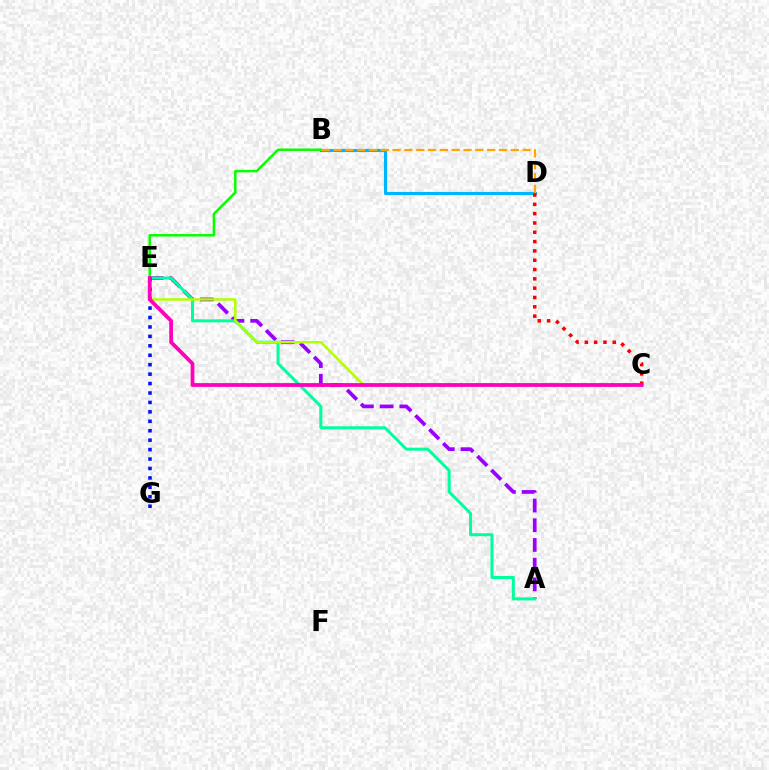{('A', 'E'): [{'color': '#9b00ff', 'line_style': 'dashed', 'thickness': 2.68}, {'color': '#00ff9d', 'line_style': 'solid', 'thickness': 2.17}], ('E', 'G'): [{'color': '#0010ff', 'line_style': 'dotted', 'thickness': 2.56}], ('B', 'D'): [{'color': '#00b5ff', 'line_style': 'solid', 'thickness': 2.25}, {'color': '#ffa500', 'line_style': 'dashed', 'thickness': 1.61}], ('C', 'D'): [{'color': '#ff0000', 'line_style': 'dotted', 'thickness': 2.53}], ('C', 'E'): [{'color': '#b3ff00', 'line_style': 'solid', 'thickness': 1.79}, {'color': '#ff00bd', 'line_style': 'solid', 'thickness': 2.73}], ('B', 'E'): [{'color': '#08ff00', 'line_style': 'solid', 'thickness': 1.8}]}